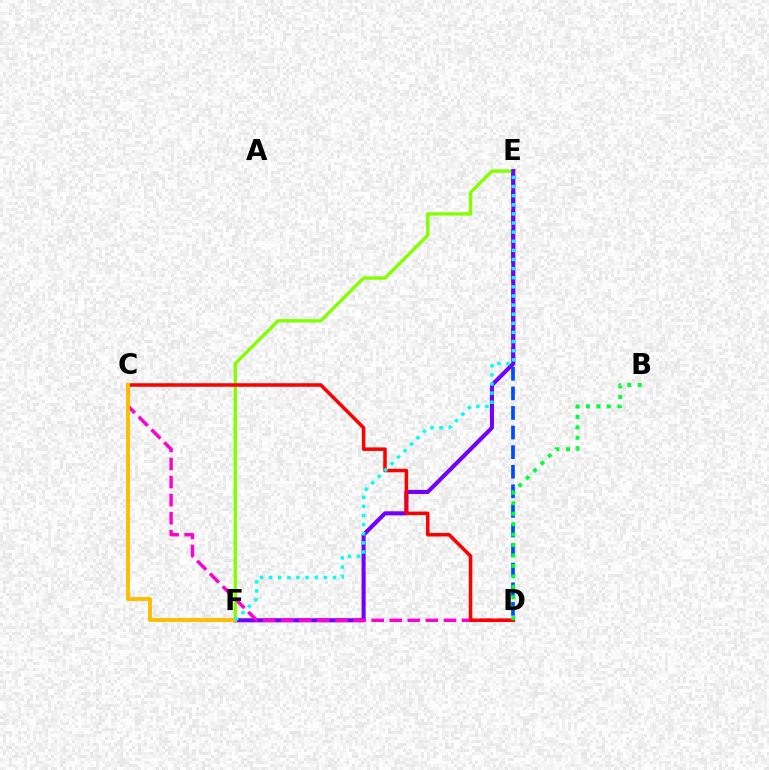{('D', 'E'): [{'color': '#004bff', 'line_style': 'dashed', 'thickness': 2.66}], ('E', 'F'): [{'color': '#84ff00', 'line_style': 'solid', 'thickness': 2.43}, {'color': '#7200ff', 'line_style': 'solid', 'thickness': 2.94}, {'color': '#00fff6', 'line_style': 'dotted', 'thickness': 2.48}], ('C', 'D'): [{'color': '#ff00cf', 'line_style': 'dashed', 'thickness': 2.45}, {'color': '#ff0000', 'line_style': 'solid', 'thickness': 2.54}], ('C', 'F'): [{'color': '#ffbd00', 'line_style': 'solid', 'thickness': 2.79}], ('B', 'D'): [{'color': '#00ff39', 'line_style': 'dotted', 'thickness': 2.84}]}